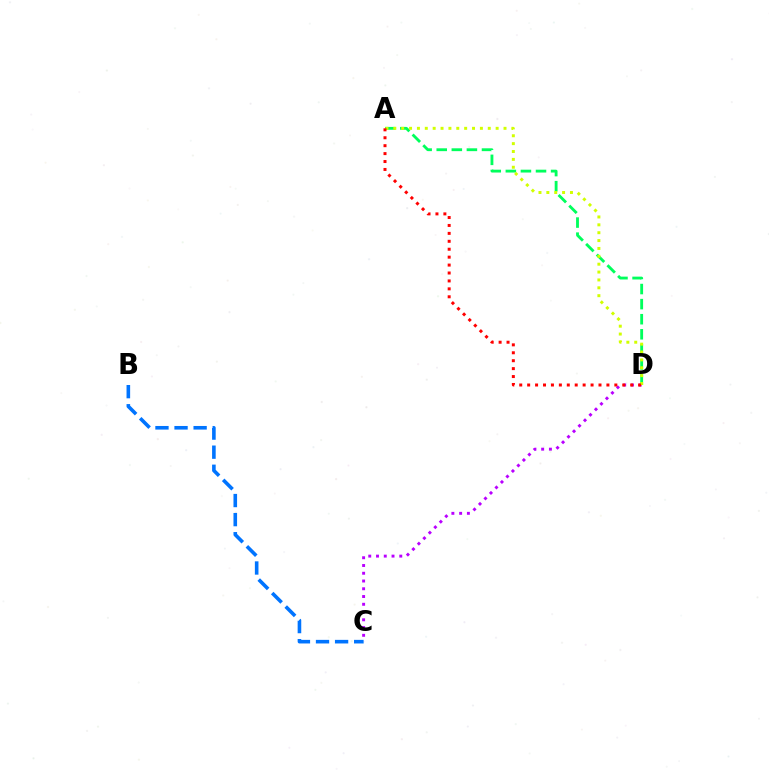{('A', 'D'): [{'color': '#00ff5c', 'line_style': 'dashed', 'thickness': 2.05}, {'color': '#d1ff00', 'line_style': 'dotted', 'thickness': 2.14}, {'color': '#ff0000', 'line_style': 'dotted', 'thickness': 2.15}], ('C', 'D'): [{'color': '#b900ff', 'line_style': 'dotted', 'thickness': 2.11}], ('B', 'C'): [{'color': '#0074ff', 'line_style': 'dashed', 'thickness': 2.59}]}